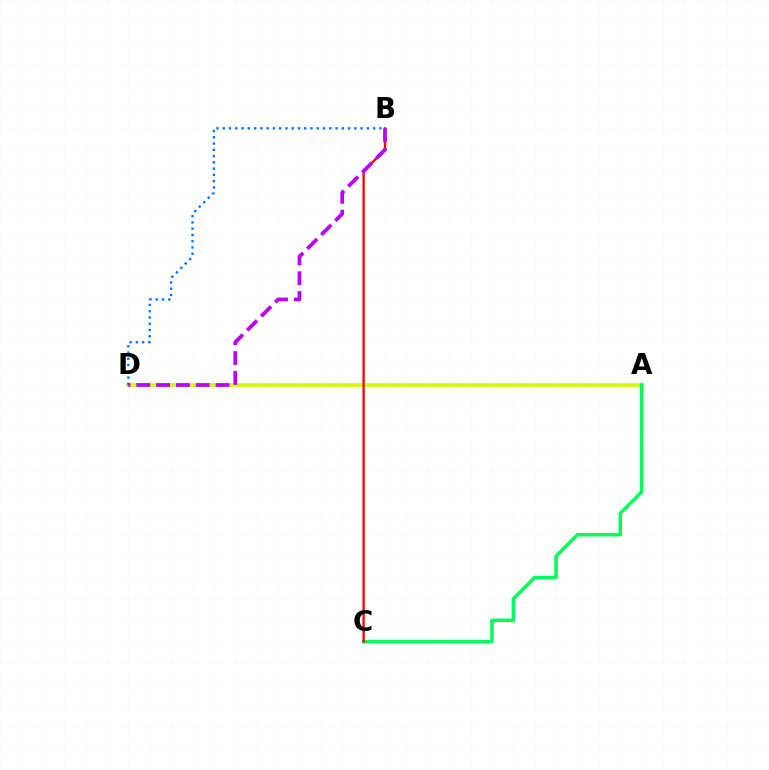{('A', 'D'): [{'color': '#d1ff00', 'line_style': 'solid', 'thickness': 2.64}], ('A', 'C'): [{'color': '#00ff5c', 'line_style': 'solid', 'thickness': 2.53}], ('B', 'D'): [{'color': '#0074ff', 'line_style': 'dotted', 'thickness': 1.7}, {'color': '#b900ff', 'line_style': 'dashed', 'thickness': 2.69}], ('B', 'C'): [{'color': '#ff0000', 'line_style': 'solid', 'thickness': 1.68}]}